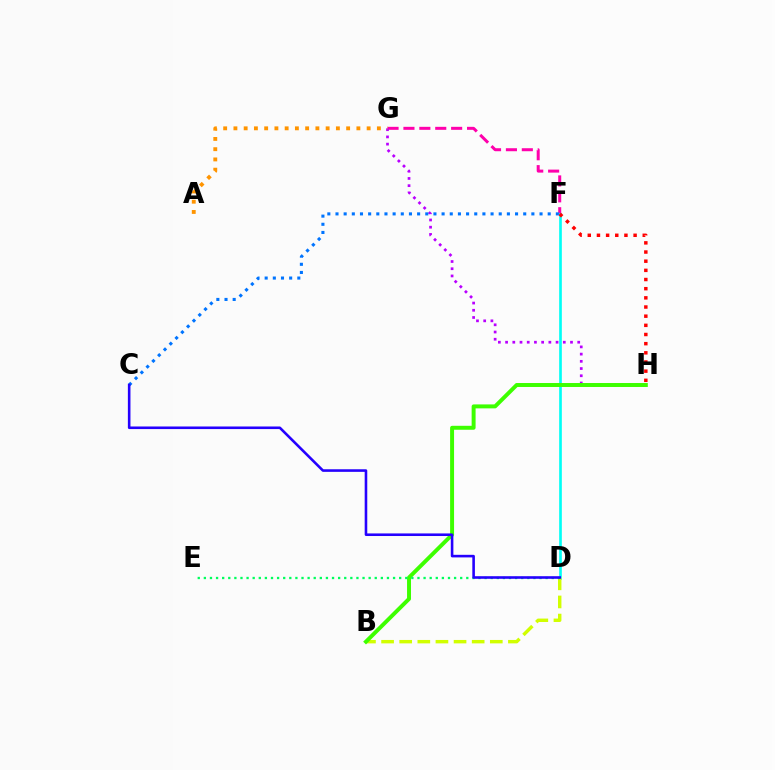{('F', 'G'): [{'color': '#ff00ac', 'line_style': 'dashed', 'thickness': 2.16}], ('G', 'H'): [{'color': '#b900ff', 'line_style': 'dotted', 'thickness': 1.96}], ('D', 'F'): [{'color': '#00fff6', 'line_style': 'solid', 'thickness': 1.92}], ('F', 'H'): [{'color': '#ff0000', 'line_style': 'dotted', 'thickness': 2.49}], ('B', 'D'): [{'color': '#d1ff00', 'line_style': 'dashed', 'thickness': 2.46}], ('B', 'H'): [{'color': '#3dff00', 'line_style': 'solid', 'thickness': 2.85}], ('D', 'E'): [{'color': '#00ff5c', 'line_style': 'dotted', 'thickness': 1.66}], ('A', 'G'): [{'color': '#ff9400', 'line_style': 'dotted', 'thickness': 2.78}], ('C', 'F'): [{'color': '#0074ff', 'line_style': 'dotted', 'thickness': 2.22}], ('C', 'D'): [{'color': '#2500ff', 'line_style': 'solid', 'thickness': 1.86}]}